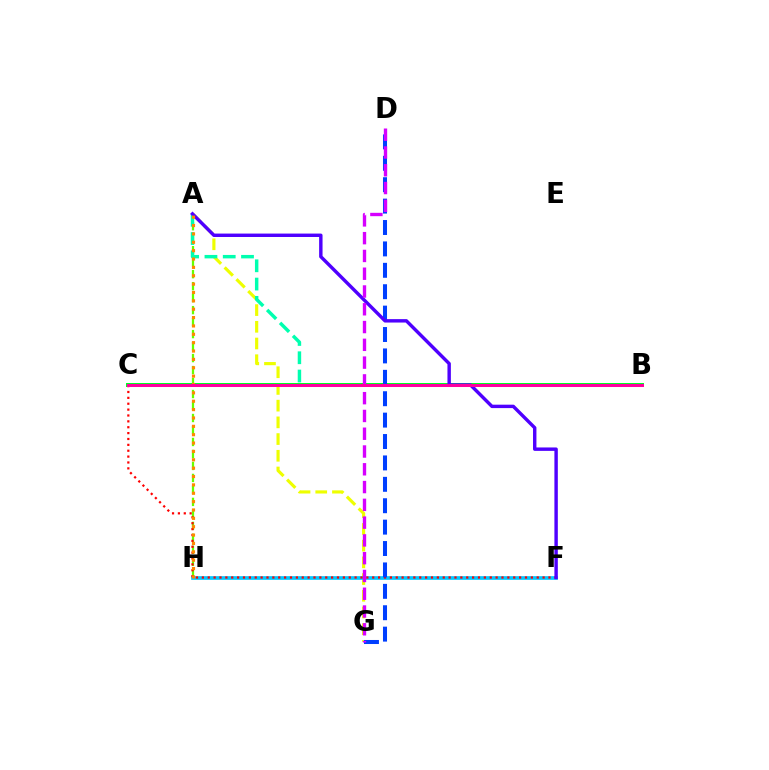{('A', 'G'): [{'color': '#eeff00', 'line_style': 'dashed', 'thickness': 2.27}], ('A', 'H'): [{'color': '#66ff00', 'line_style': 'dashed', 'thickness': 1.63}, {'color': '#ff8800', 'line_style': 'dotted', 'thickness': 2.27}], ('F', 'H'): [{'color': '#00c7ff', 'line_style': 'solid', 'thickness': 2.65}], ('A', 'B'): [{'color': '#00ffaf', 'line_style': 'dashed', 'thickness': 2.48}], ('C', 'F'): [{'color': '#ff0000', 'line_style': 'dotted', 'thickness': 1.6}], ('B', 'C'): [{'color': '#00ff27', 'line_style': 'solid', 'thickness': 2.88}, {'color': '#ff00a0', 'line_style': 'solid', 'thickness': 2.17}], ('D', 'G'): [{'color': '#003fff', 'line_style': 'dashed', 'thickness': 2.91}, {'color': '#d600ff', 'line_style': 'dashed', 'thickness': 2.42}], ('A', 'F'): [{'color': '#4f00ff', 'line_style': 'solid', 'thickness': 2.46}]}